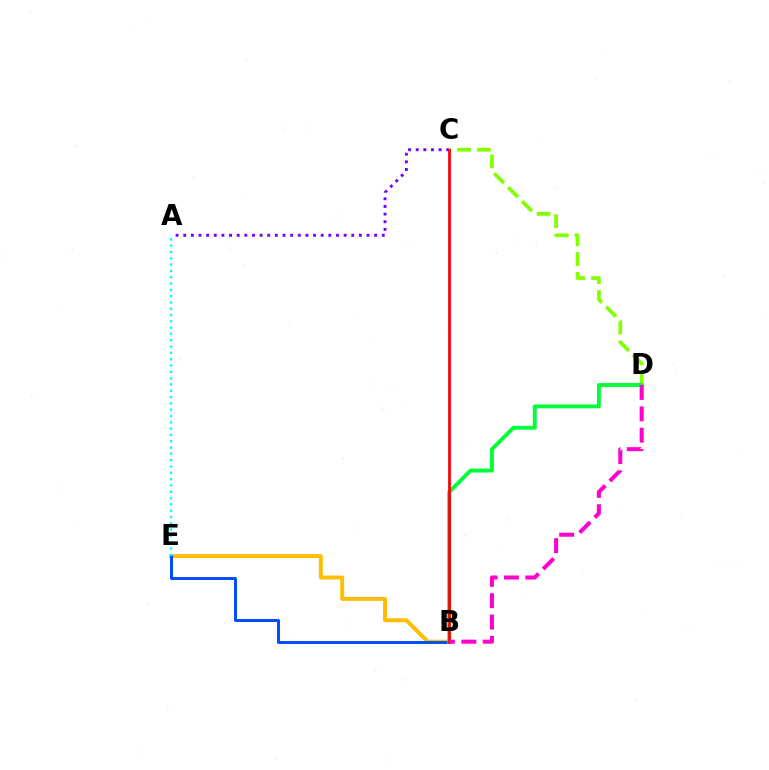{('B', 'E'): [{'color': '#ffbd00', 'line_style': 'solid', 'thickness': 2.83}, {'color': '#004bff', 'line_style': 'solid', 'thickness': 2.12}], ('A', 'C'): [{'color': '#7200ff', 'line_style': 'dotted', 'thickness': 2.07}], ('C', 'D'): [{'color': '#84ff00', 'line_style': 'dashed', 'thickness': 2.69}], ('A', 'E'): [{'color': '#00fff6', 'line_style': 'dotted', 'thickness': 1.71}], ('B', 'D'): [{'color': '#00ff39', 'line_style': 'solid', 'thickness': 2.79}, {'color': '#ff00cf', 'line_style': 'dashed', 'thickness': 2.9}], ('B', 'C'): [{'color': '#ff0000', 'line_style': 'solid', 'thickness': 1.98}]}